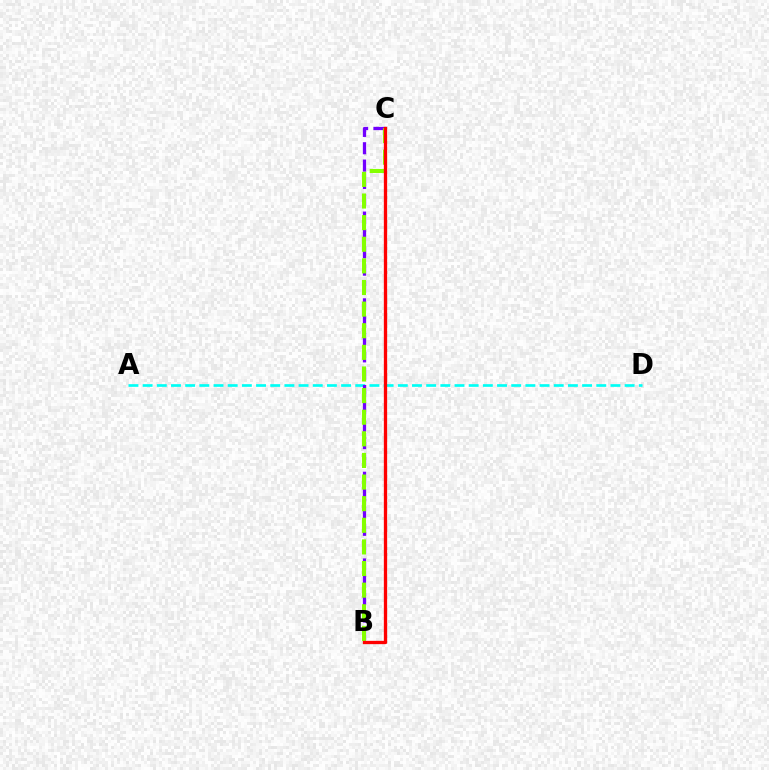{('A', 'D'): [{'color': '#00fff6', 'line_style': 'dashed', 'thickness': 1.93}], ('B', 'C'): [{'color': '#7200ff', 'line_style': 'dashed', 'thickness': 2.36}, {'color': '#84ff00', 'line_style': 'dashed', 'thickness': 2.94}, {'color': '#ff0000', 'line_style': 'solid', 'thickness': 2.38}]}